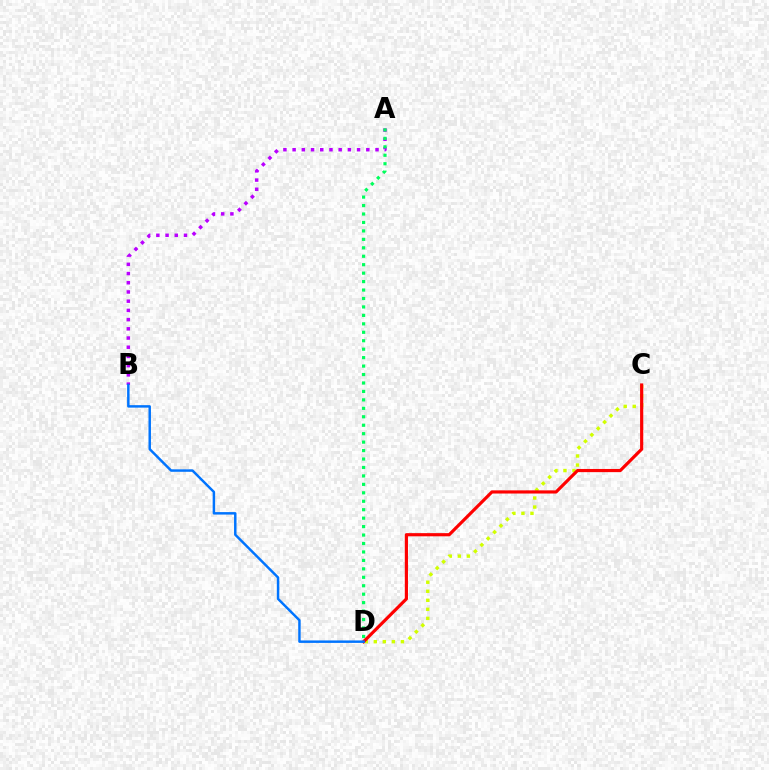{('A', 'B'): [{'color': '#b900ff', 'line_style': 'dotted', 'thickness': 2.5}], ('C', 'D'): [{'color': '#d1ff00', 'line_style': 'dotted', 'thickness': 2.45}, {'color': '#ff0000', 'line_style': 'solid', 'thickness': 2.28}], ('A', 'D'): [{'color': '#00ff5c', 'line_style': 'dotted', 'thickness': 2.3}], ('B', 'D'): [{'color': '#0074ff', 'line_style': 'solid', 'thickness': 1.77}]}